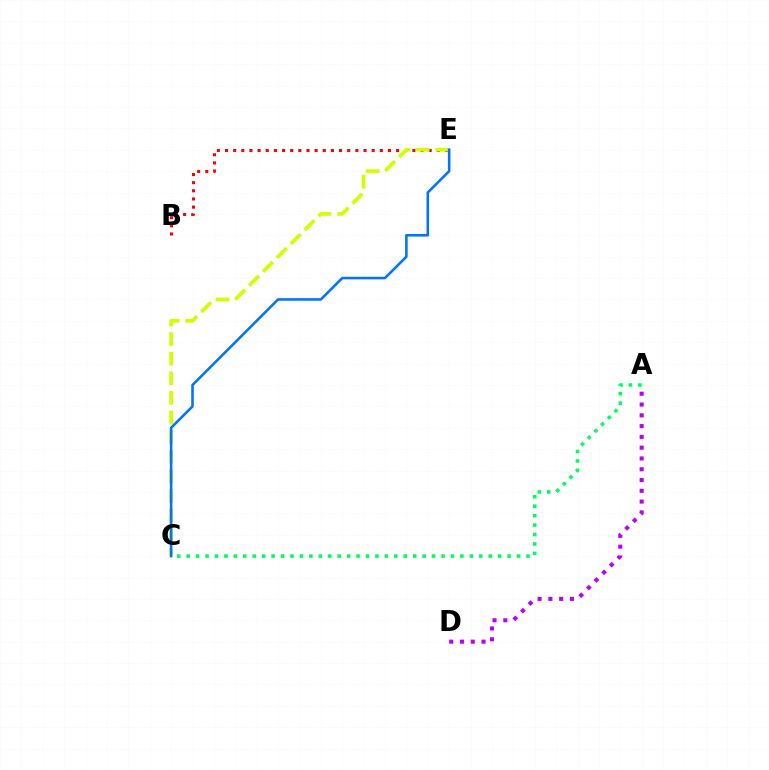{('B', 'E'): [{'color': '#ff0000', 'line_style': 'dotted', 'thickness': 2.21}], ('C', 'E'): [{'color': '#d1ff00', 'line_style': 'dashed', 'thickness': 2.67}, {'color': '#0074ff', 'line_style': 'solid', 'thickness': 1.84}], ('A', 'C'): [{'color': '#00ff5c', 'line_style': 'dotted', 'thickness': 2.56}], ('A', 'D'): [{'color': '#b900ff', 'line_style': 'dotted', 'thickness': 2.93}]}